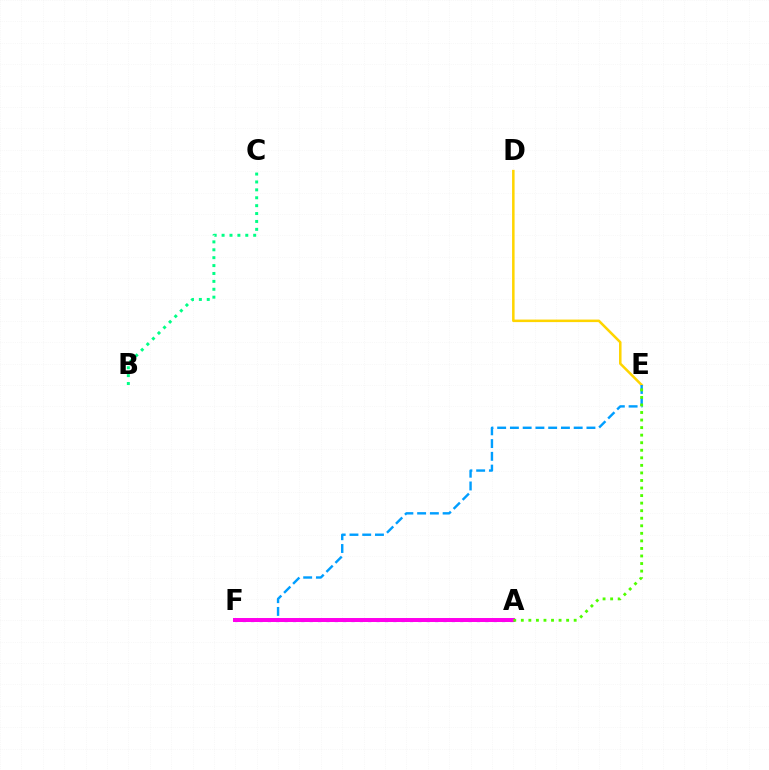{('A', 'F'): [{'color': '#3700ff', 'line_style': 'dotted', 'thickness': 2.27}, {'color': '#ff0000', 'line_style': 'solid', 'thickness': 1.82}, {'color': '#ff00ed', 'line_style': 'solid', 'thickness': 2.86}], ('D', 'E'): [{'color': '#ffd500', 'line_style': 'solid', 'thickness': 1.82}], ('E', 'F'): [{'color': '#009eff', 'line_style': 'dashed', 'thickness': 1.73}], ('A', 'E'): [{'color': '#4fff00', 'line_style': 'dotted', 'thickness': 2.05}], ('B', 'C'): [{'color': '#00ff86', 'line_style': 'dotted', 'thickness': 2.15}]}